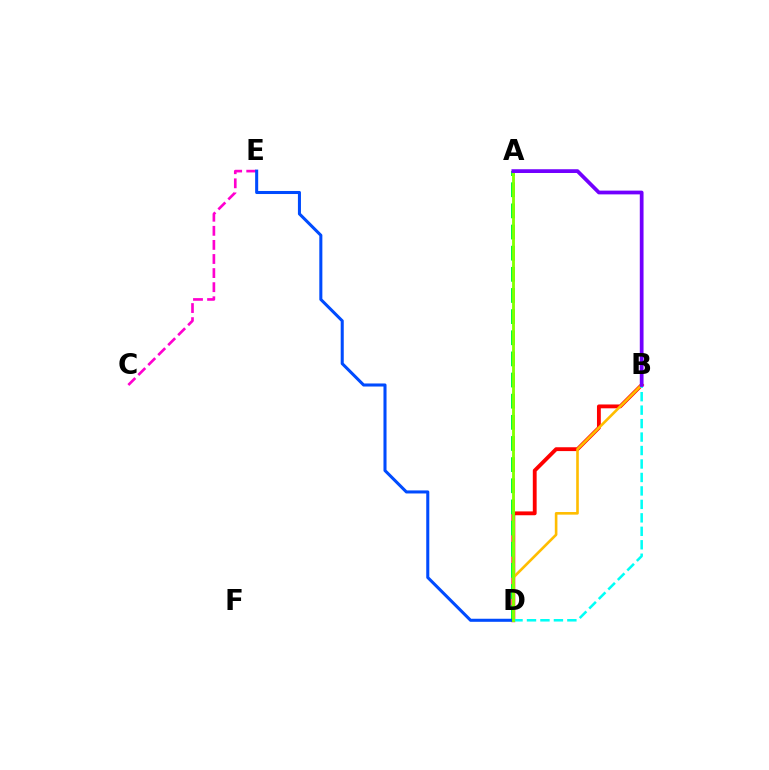{('C', 'E'): [{'color': '#ff00cf', 'line_style': 'dashed', 'thickness': 1.91}], ('B', 'D'): [{'color': '#ff0000', 'line_style': 'solid', 'thickness': 2.76}, {'color': '#ffbd00', 'line_style': 'solid', 'thickness': 1.89}, {'color': '#00fff6', 'line_style': 'dashed', 'thickness': 1.83}], ('A', 'D'): [{'color': '#00ff39', 'line_style': 'dashed', 'thickness': 2.87}, {'color': '#84ff00', 'line_style': 'solid', 'thickness': 2.05}], ('D', 'E'): [{'color': '#004bff', 'line_style': 'solid', 'thickness': 2.2}], ('A', 'B'): [{'color': '#7200ff', 'line_style': 'solid', 'thickness': 2.7}]}